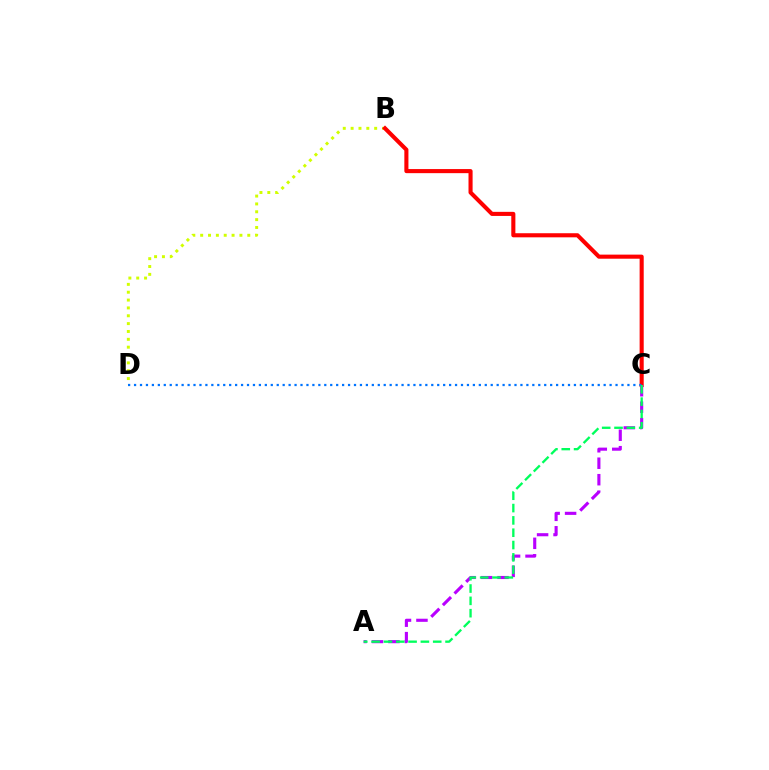{('B', 'D'): [{'color': '#d1ff00', 'line_style': 'dotted', 'thickness': 2.13}], ('B', 'C'): [{'color': '#ff0000', 'line_style': 'solid', 'thickness': 2.95}], ('A', 'C'): [{'color': '#b900ff', 'line_style': 'dashed', 'thickness': 2.24}, {'color': '#00ff5c', 'line_style': 'dashed', 'thickness': 1.67}], ('C', 'D'): [{'color': '#0074ff', 'line_style': 'dotted', 'thickness': 1.62}]}